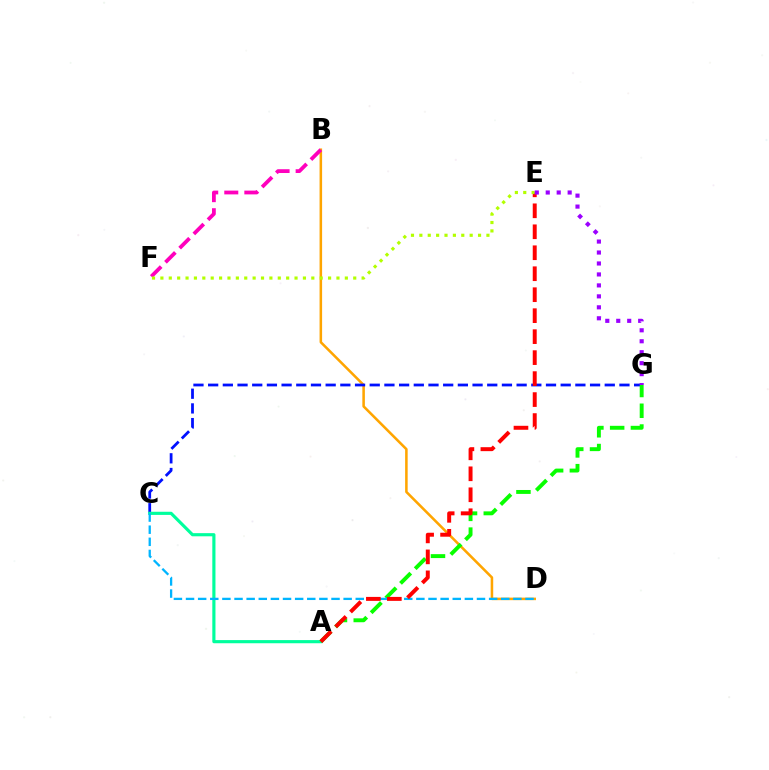{('B', 'D'): [{'color': '#ffa500', 'line_style': 'solid', 'thickness': 1.83}], ('C', 'G'): [{'color': '#0010ff', 'line_style': 'dashed', 'thickness': 2.0}], ('A', 'C'): [{'color': '#00ff9d', 'line_style': 'solid', 'thickness': 2.27}], ('B', 'F'): [{'color': '#ff00bd', 'line_style': 'dashed', 'thickness': 2.72}], ('A', 'G'): [{'color': '#08ff00', 'line_style': 'dashed', 'thickness': 2.82}], ('C', 'D'): [{'color': '#00b5ff', 'line_style': 'dashed', 'thickness': 1.65}], ('A', 'E'): [{'color': '#ff0000', 'line_style': 'dashed', 'thickness': 2.85}], ('E', 'F'): [{'color': '#b3ff00', 'line_style': 'dotted', 'thickness': 2.28}], ('E', 'G'): [{'color': '#9b00ff', 'line_style': 'dotted', 'thickness': 2.98}]}